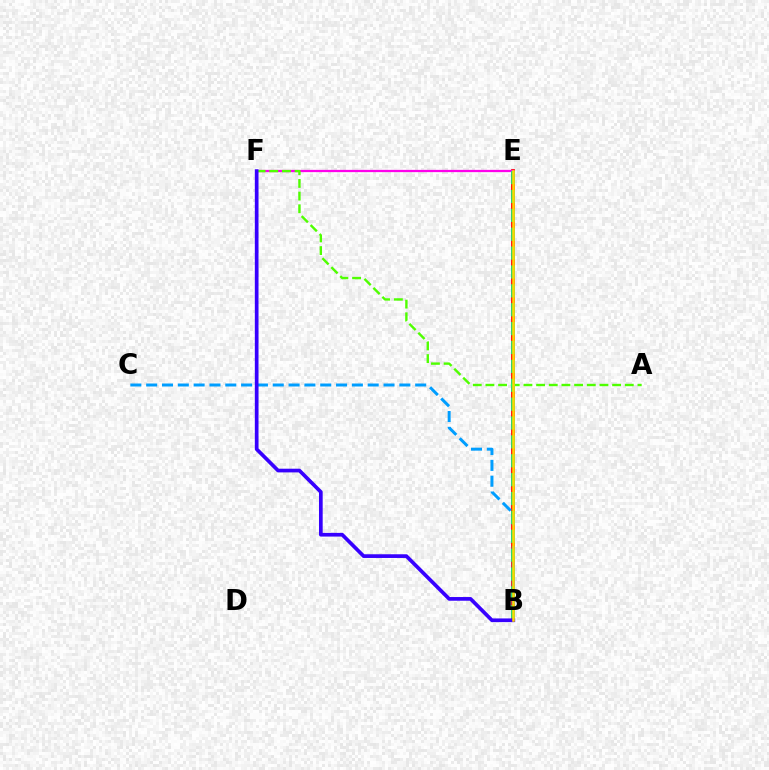{('B', 'E'): [{'color': '#ff0000', 'line_style': 'solid', 'thickness': 2.71}, {'color': '#00ff86', 'line_style': 'dashed', 'thickness': 2.56}, {'color': '#ffd500', 'line_style': 'solid', 'thickness': 1.83}], ('E', 'F'): [{'color': '#ff00ed', 'line_style': 'solid', 'thickness': 1.63}], ('B', 'C'): [{'color': '#009eff', 'line_style': 'dashed', 'thickness': 2.15}], ('A', 'F'): [{'color': '#4fff00', 'line_style': 'dashed', 'thickness': 1.72}], ('B', 'F'): [{'color': '#3700ff', 'line_style': 'solid', 'thickness': 2.66}]}